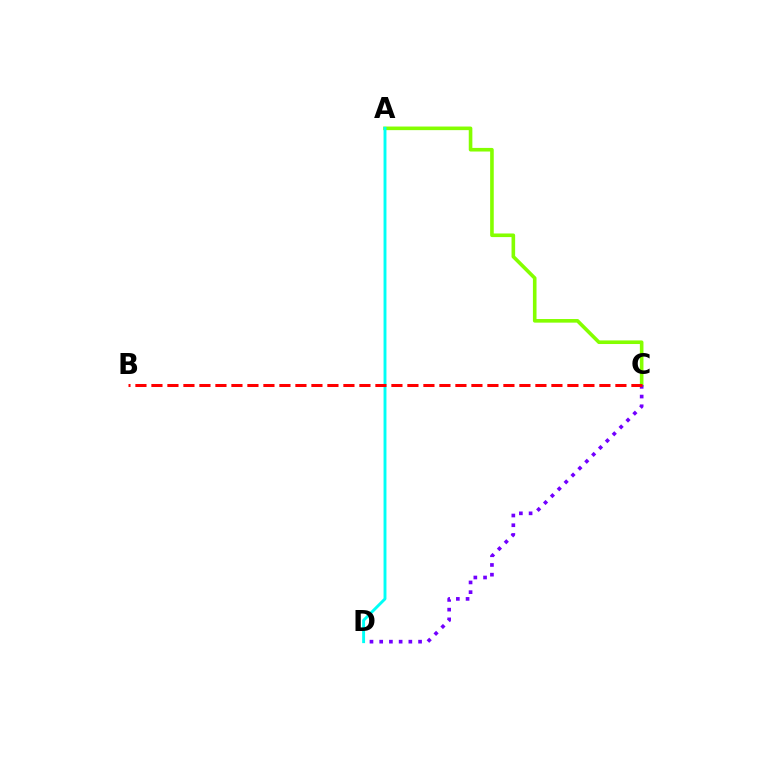{('A', 'C'): [{'color': '#84ff00', 'line_style': 'solid', 'thickness': 2.6}], ('C', 'D'): [{'color': '#7200ff', 'line_style': 'dotted', 'thickness': 2.64}], ('A', 'D'): [{'color': '#00fff6', 'line_style': 'solid', 'thickness': 2.09}], ('B', 'C'): [{'color': '#ff0000', 'line_style': 'dashed', 'thickness': 2.17}]}